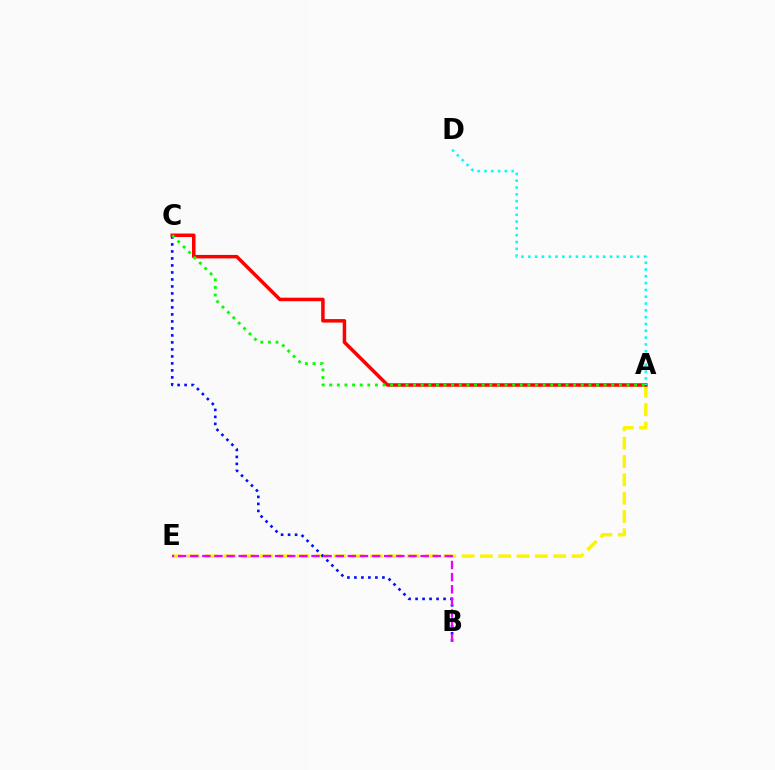{('A', 'E'): [{'color': '#fcf500', 'line_style': 'dashed', 'thickness': 2.49}], ('A', 'C'): [{'color': '#ff0000', 'line_style': 'solid', 'thickness': 2.52}, {'color': '#08ff00', 'line_style': 'dotted', 'thickness': 2.07}], ('B', 'C'): [{'color': '#0010ff', 'line_style': 'dotted', 'thickness': 1.9}], ('B', 'E'): [{'color': '#ee00ff', 'line_style': 'dashed', 'thickness': 1.65}], ('A', 'D'): [{'color': '#00fff6', 'line_style': 'dotted', 'thickness': 1.85}]}